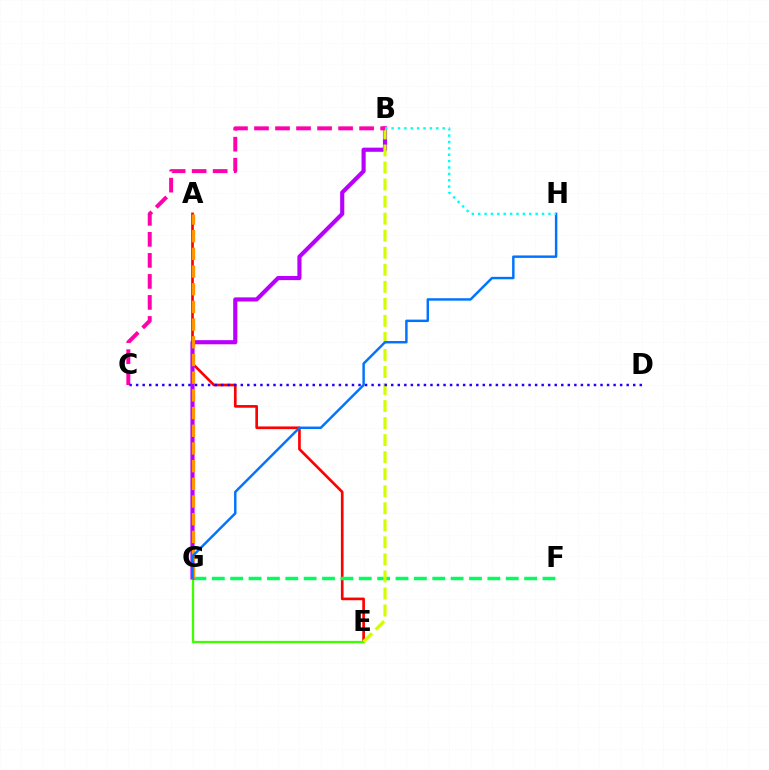{('A', 'E'): [{'color': '#ff0000', 'line_style': 'solid', 'thickness': 1.92}], ('E', 'G'): [{'color': '#3dff00', 'line_style': 'solid', 'thickness': 1.66}], ('F', 'G'): [{'color': '#00ff5c', 'line_style': 'dashed', 'thickness': 2.5}], ('B', 'G'): [{'color': '#b900ff', 'line_style': 'solid', 'thickness': 2.98}], ('B', 'E'): [{'color': '#d1ff00', 'line_style': 'dashed', 'thickness': 2.31}], ('B', 'C'): [{'color': '#ff00ac', 'line_style': 'dashed', 'thickness': 2.86}], ('A', 'G'): [{'color': '#ff9400', 'line_style': 'dashed', 'thickness': 2.4}], ('C', 'D'): [{'color': '#2500ff', 'line_style': 'dotted', 'thickness': 1.78}], ('G', 'H'): [{'color': '#0074ff', 'line_style': 'solid', 'thickness': 1.77}], ('B', 'H'): [{'color': '#00fff6', 'line_style': 'dotted', 'thickness': 1.73}]}